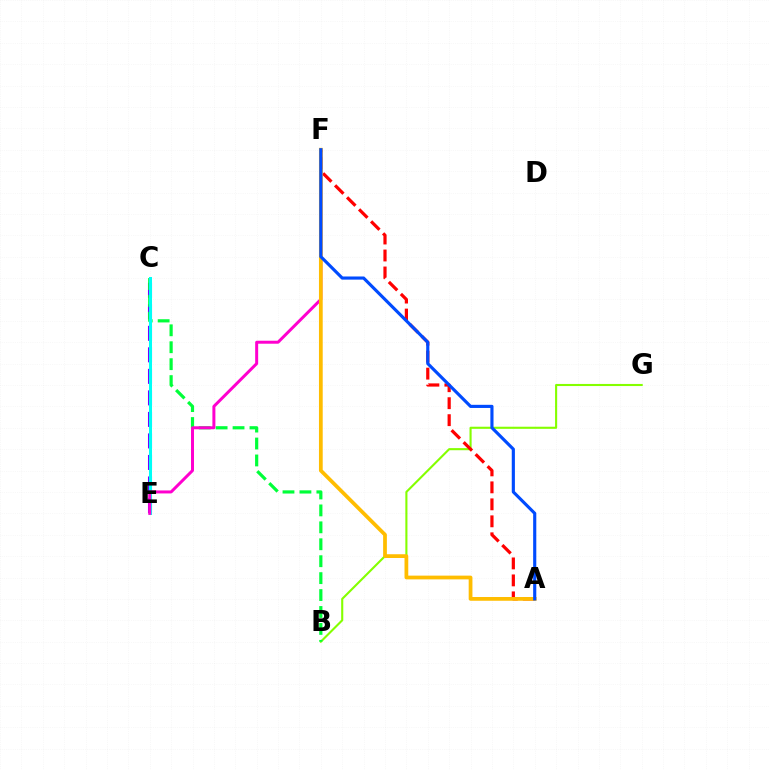{('C', 'E'): [{'color': '#7200ff', 'line_style': 'dashed', 'thickness': 2.92}, {'color': '#00fff6', 'line_style': 'solid', 'thickness': 2.17}], ('B', 'G'): [{'color': '#84ff00', 'line_style': 'solid', 'thickness': 1.52}], ('B', 'C'): [{'color': '#00ff39', 'line_style': 'dashed', 'thickness': 2.3}], ('A', 'F'): [{'color': '#ff0000', 'line_style': 'dashed', 'thickness': 2.31}, {'color': '#ffbd00', 'line_style': 'solid', 'thickness': 2.7}, {'color': '#004bff', 'line_style': 'solid', 'thickness': 2.26}], ('E', 'F'): [{'color': '#ff00cf', 'line_style': 'solid', 'thickness': 2.15}]}